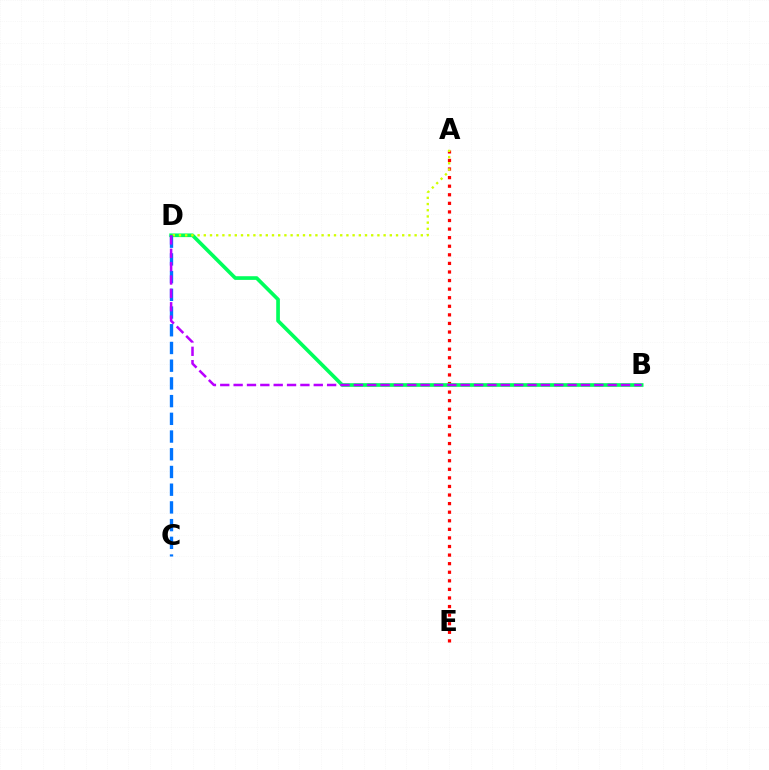{('A', 'E'): [{'color': '#ff0000', 'line_style': 'dotted', 'thickness': 2.33}], ('B', 'D'): [{'color': '#00ff5c', 'line_style': 'solid', 'thickness': 2.64}, {'color': '#b900ff', 'line_style': 'dashed', 'thickness': 1.81}], ('A', 'D'): [{'color': '#d1ff00', 'line_style': 'dotted', 'thickness': 1.68}], ('C', 'D'): [{'color': '#0074ff', 'line_style': 'dashed', 'thickness': 2.41}]}